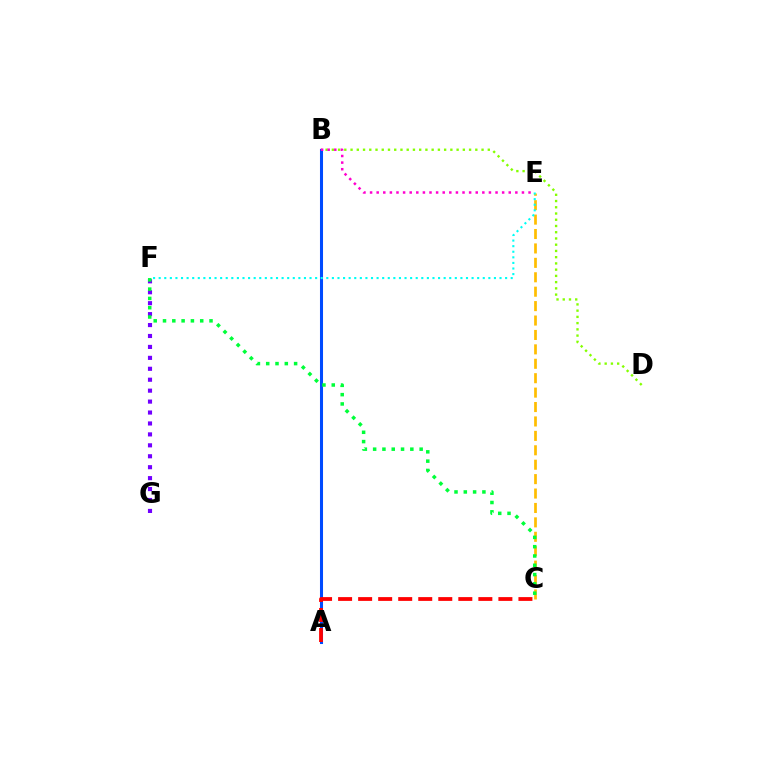{('B', 'D'): [{'color': '#84ff00', 'line_style': 'dotted', 'thickness': 1.69}], ('C', 'E'): [{'color': '#ffbd00', 'line_style': 'dashed', 'thickness': 1.96}], ('A', 'B'): [{'color': '#004bff', 'line_style': 'solid', 'thickness': 2.2}], ('B', 'E'): [{'color': '#ff00cf', 'line_style': 'dotted', 'thickness': 1.79}], ('F', 'G'): [{'color': '#7200ff', 'line_style': 'dotted', 'thickness': 2.97}], ('C', 'F'): [{'color': '#00ff39', 'line_style': 'dotted', 'thickness': 2.53}], ('A', 'C'): [{'color': '#ff0000', 'line_style': 'dashed', 'thickness': 2.72}], ('E', 'F'): [{'color': '#00fff6', 'line_style': 'dotted', 'thickness': 1.52}]}